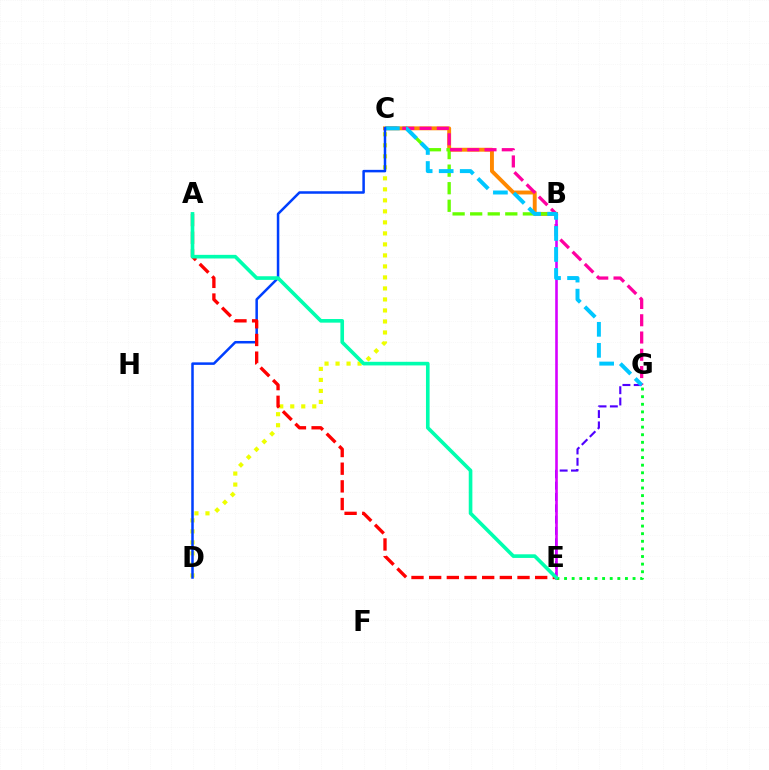{('E', 'G'): [{'color': '#4f00ff', 'line_style': 'dashed', 'thickness': 1.54}, {'color': '#00ff27', 'line_style': 'dotted', 'thickness': 2.07}], ('B', 'C'): [{'color': '#ff8800', 'line_style': 'solid', 'thickness': 2.81}, {'color': '#66ff00', 'line_style': 'dashed', 'thickness': 2.39}], ('C', 'G'): [{'color': '#ff00a0', 'line_style': 'dashed', 'thickness': 2.35}, {'color': '#00c7ff', 'line_style': 'dashed', 'thickness': 2.86}], ('B', 'E'): [{'color': '#d600ff', 'line_style': 'solid', 'thickness': 1.87}], ('C', 'D'): [{'color': '#eeff00', 'line_style': 'dotted', 'thickness': 2.99}, {'color': '#003fff', 'line_style': 'solid', 'thickness': 1.81}], ('A', 'E'): [{'color': '#ff0000', 'line_style': 'dashed', 'thickness': 2.4}, {'color': '#00ffaf', 'line_style': 'solid', 'thickness': 2.61}]}